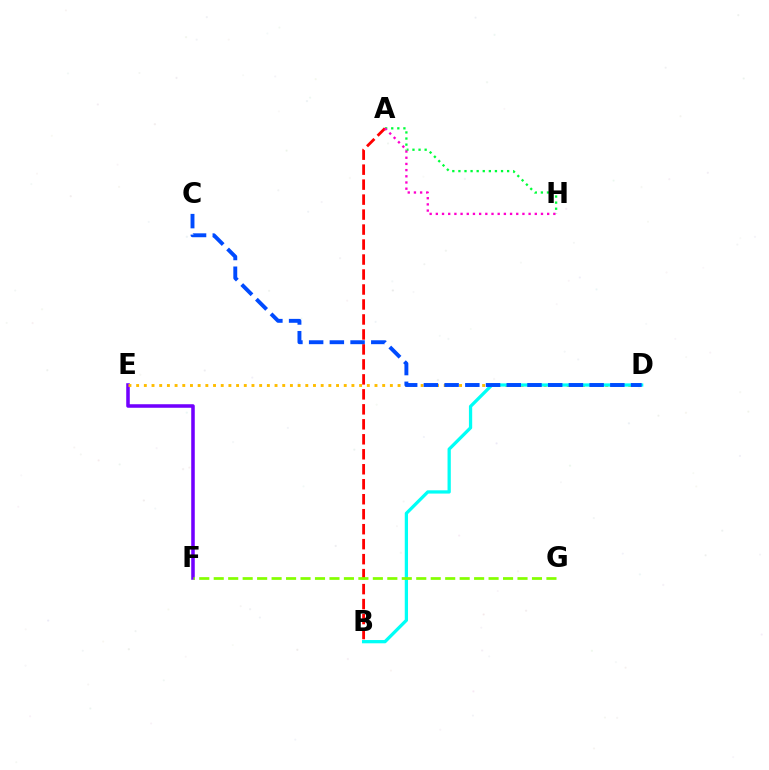{('E', 'F'): [{'color': '#7200ff', 'line_style': 'solid', 'thickness': 2.55}], ('D', 'E'): [{'color': '#ffbd00', 'line_style': 'dotted', 'thickness': 2.09}], ('A', 'B'): [{'color': '#ff0000', 'line_style': 'dashed', 'thickness': 2.04}], ('B', 'D'): [{'color': '#00fff6', 'line_style': 'solid', 'thickness': 2.35}], ('A', 'H'): [{'color': '#00ff39', 'line_style': 'dotted', 'thickness': 1.65}, {'color': '#ff00cf', 'line_style': 'dotted', 'thickness': 1.68}], ('F', 'G'): [{'color': '#84ff00', 'line_style': 'dashed', 'thickness': 1.97}], ('C', 'D'): [{'color': '#004bff', 'line_style': 'dashed', 'thickness': 2.81}]}